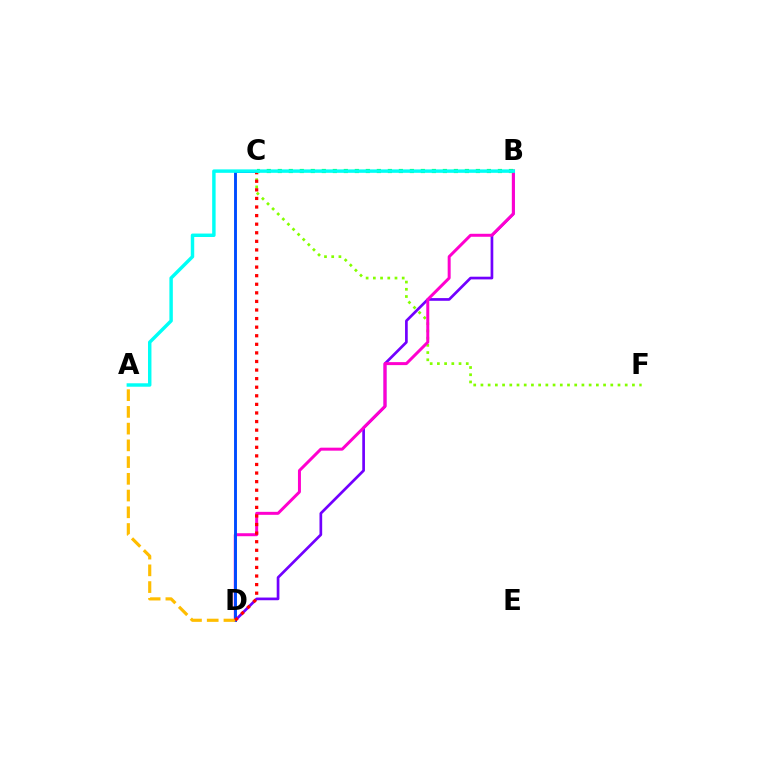{('B', 'D'): [{'color': '#7200ff', 'line_style': 'solid', 'thickness': 1.94}, {'color': '#ff00cf', 'line_style': 'solid', 'thickness': 2.15}], ('C', 'F'): [{'color': '#84ff00', 'line_style': 'dotted', 'thickness': 1.96}], ('C', 'D'): [{'color': '#004bff', 'line_style': 'solid', 'thickness': 2.09}, {'color': '#ff0000', 'line_style': 'dotted', 'thickness': 2.33}], ('A', 'D'): [{'color': '#ffbd00', 'line_style': 'dashed', 'thickness': 2.27}], ('B', 'C'): [{'color': '#00ff39', 'line_style': 'dotted', 'thickness': 2.99}], ('A', 'B'): [{'color': '#00fff6', 'line_style': 'solid', 'thickness': 2.48}]}